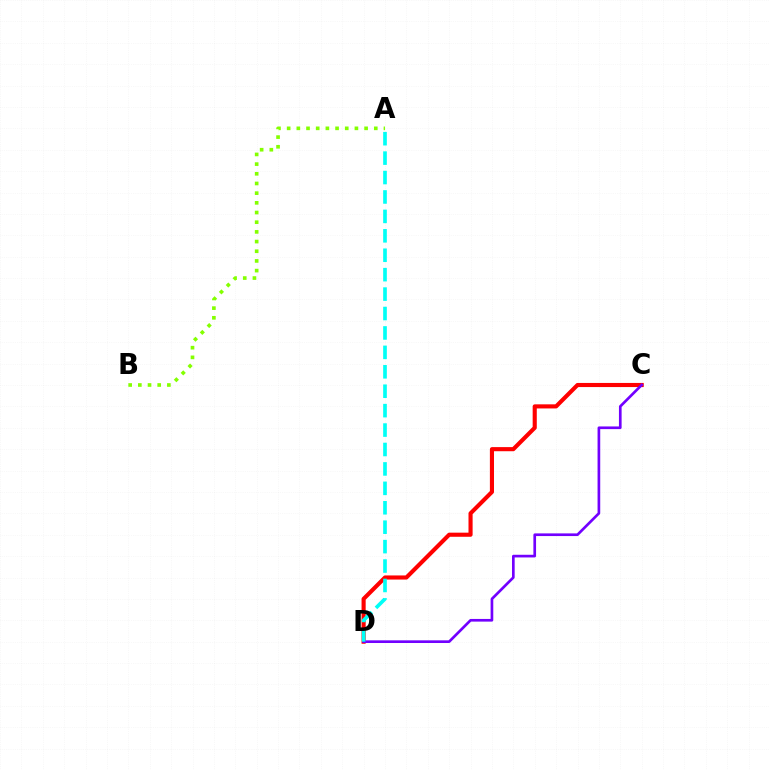{('A', 'B'): [{'color': '#84ff00', 'line_style': 'dotted', 'thickness': 2.63}], ('C', 'D'): [{'color': '#ff0000', 'line_style': 'solid', 'thickness': 2.96}, {'color': '#7200ff', 'line_style': 'solid', 'thickness': 1.92}], ('A', 'D'): [{'color': '#00fff6', 'line_style': 'dashed', 'thickness': 2.64}]}